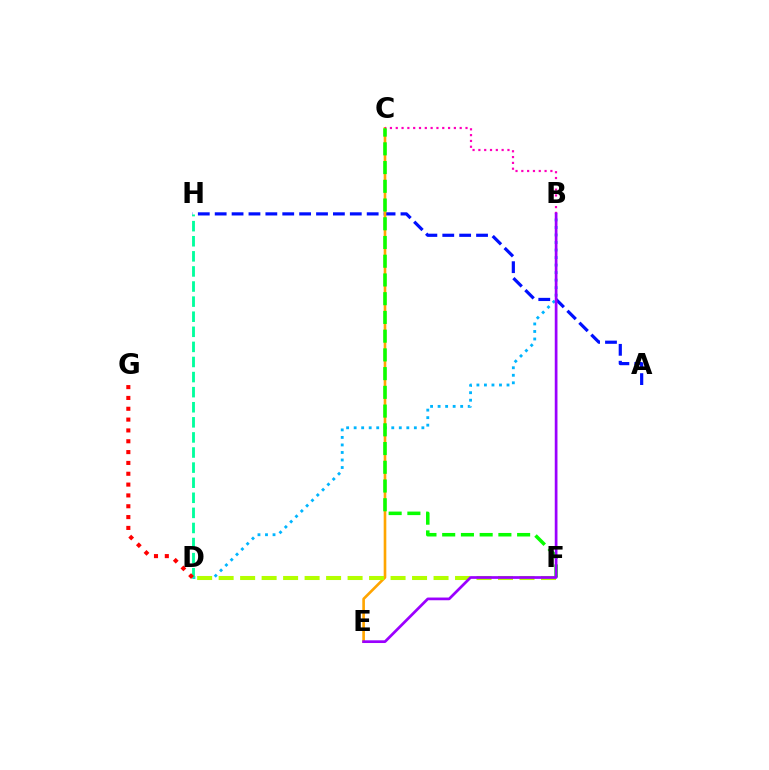{('A', 'H'): [{'color': '#0010ff', 'line_style': 'dashed', 'thickness': 2.29}], ('C', 'E'): [{'color': '#ffa500', 'line_style': 'solid', 'thickness': 1.9}], ('B', 'D'): [{'color': '#00b5ff', 'line_style': 'dotted', 'thickness': 2.04}], ('B', 'C'): [{'color': '#ff00bd', 'line_style': 'dotted', 'thickness': 1.58}], ('D', 'H'): [{'color': '#00ff9d', 'line_style': 'dashed', 'thickness': 2.05}], ('D', 'F'): [{'color': '#b3ff00', 'line_style': 'dashed', 'thickness': 2.92}], ('C', 'F'): [{'color': '#08ff00', 'line_style': 'dashed', 'thickness': 2.54}], ('D', 'G'): [{'color': '#ff0000', 'line_style': 'dotted', 'thickness': 2.94}], ('B', 'E'): [{'color': '#9b00ff', 'line_style': 'solid', 'thickness': 1.95}]}